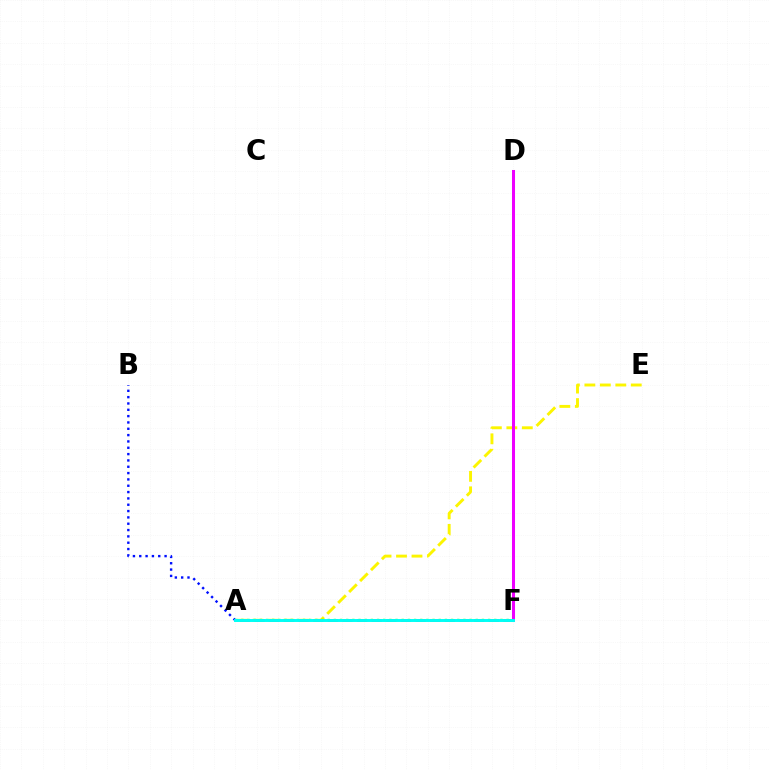{('A', 'E'): [{'color': '#fcf500', 'line_style': 'dashed', 'thickness': 2.1}], ('D', 'F'): [{'color': '#ee00ff', 'line_style': 'solid', 'thickness': 2.18}], ('A', 'B'): [{'color': '#0010ff', 'line_style': 'dotted', 'thickness': 1.72}], ('A', 'F'): [{'color': '#08ff00', 'line_style': 'dotted', 'thickness': 1.68}, {'color': '#ff0000', 'line_style': 'dashed', 'thickness': 1.99}, {'color': '#00fff6', 'line_style': 'solid', 'thickness': 2.12}]}